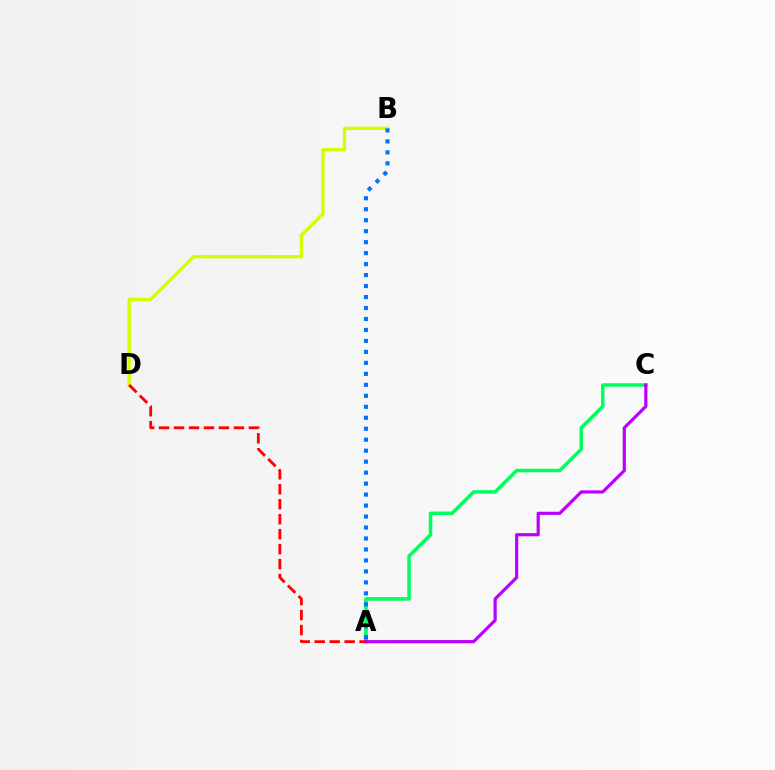{('B', 'D'): [{'color': '#d1ff00', 'line_style': 'solid', 'thickness': 2.42}], ('A', 'C'): [{'color': '#00ff5c', 'line_style': 'solid', 'thickness': 2.54}, {'color': '#b900ff', 'line_style': 'solid', 'thickness': 2.29}], ('A', 'D'): [{'color': '#ff0000', 'line_style': 'dashed', 'thickness': 2.03}], ('A', 'B'): [{'color': '#0074ff', 'line_style': 'dotted', 'thickness': 2.98}]}